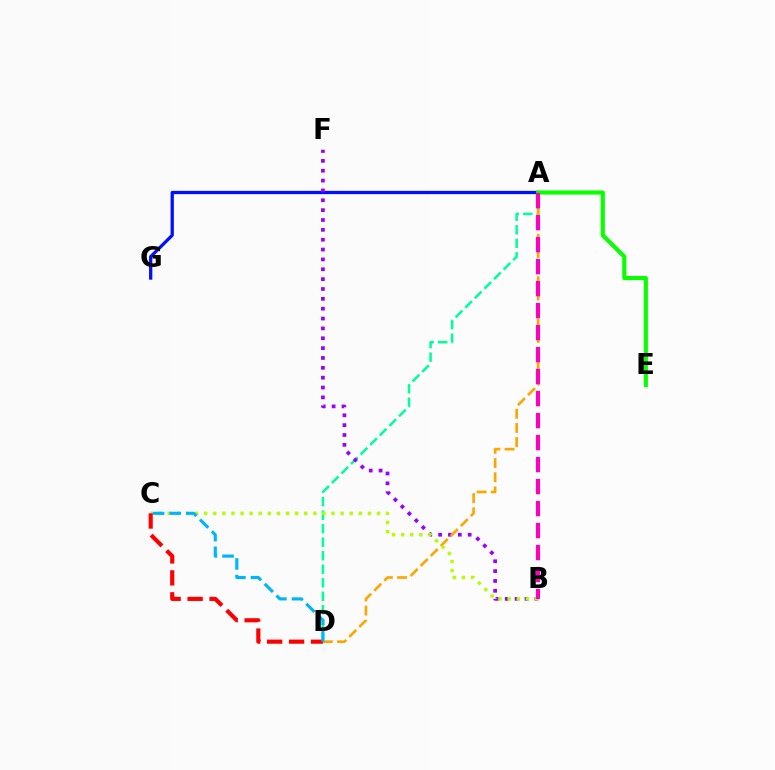{('A', 'G'): [{'color': '#0010ff', 'line_style': 'solid', 'thickness': 2.35}], ('A', 'D'): [{'color': '#00ff9d', 'line_style': 'dashed', 'thickness': 1.84}, {'color': '#ffa500', 'line_style': 'dashed', 'thickness': 1.92}], ('B', 'F'): [{'color': '#9b00ff', 'line_style': 'dotted', 'thickness': 2.68}], ('B', 'C'): [{'color': '#b3ff00', 'line_style': 'dotted', 'thickness': 2.47}], ('C', 'D'): [{'color': '#ff0000', 'line_style': 'dashed', 'thickness': 2.98}, {'color': '#00b5ff', 'line_style': 'dashed', 'thickness': 2.26}], ('A', 'E'): [{'color': '#08ff00', 'line_style': 'solid', 'thickness': 2.97}], ('A', 'B'): [{'color': '#ff00bd', 'line_style': 'dashed', 'thickness': 2.99}]}